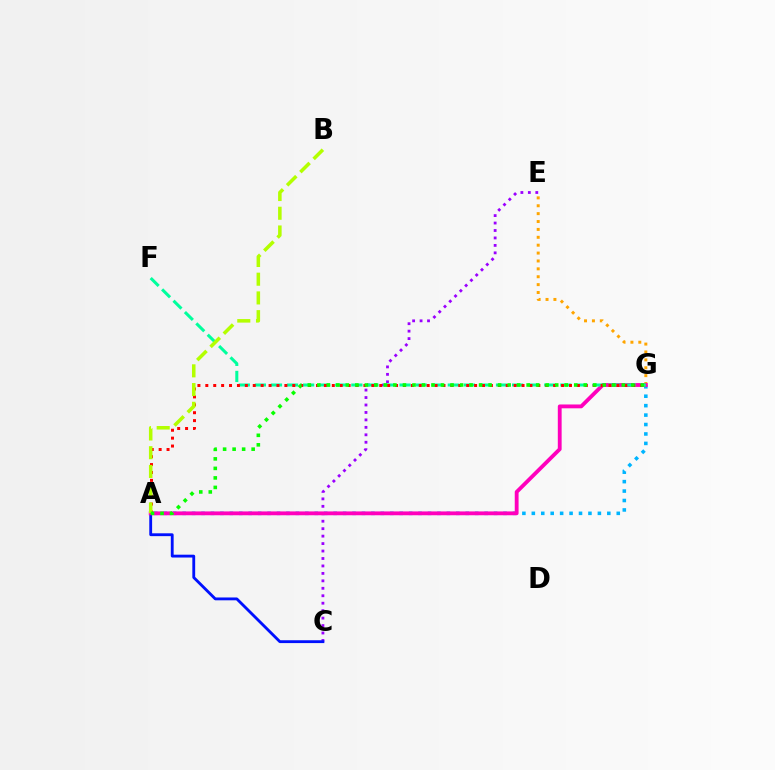{('A', 'G'): [{'color': '#00b5ff', 'line_style': 'dotted', 'thickness': 2.56}, {'color': '#ff00bd', 'line_style': 'solid', 'thickness': 2.76}, {'color': '#ff0000', 'line_style': 'dotted', 'thickness': 2.15}, {'color': '#08ff00', 'line_style': 'dotted', 'thickness': 2.59}], ('C', 'E'): [{'color': '#9b00ff', 'line_style': 'dotted', 'thickness': 2.02}], ('A', 'C'): [{'color': '#0010ff', 'line_style': 'solid', 'thickness': 2.04}], ('E', 'G'): [{'color': '#ffa500', 'line_style': 'dotted', 'thickness': 2.14}], ('F', 'G'): [{'color': '#00ff9d', 'line_style': 'dashed', 'thickness': 2.18}], ('A', 'B'): [{'color': '#b3ff00', 'line_style': 'dashed', 'thickness': 2.54}]}